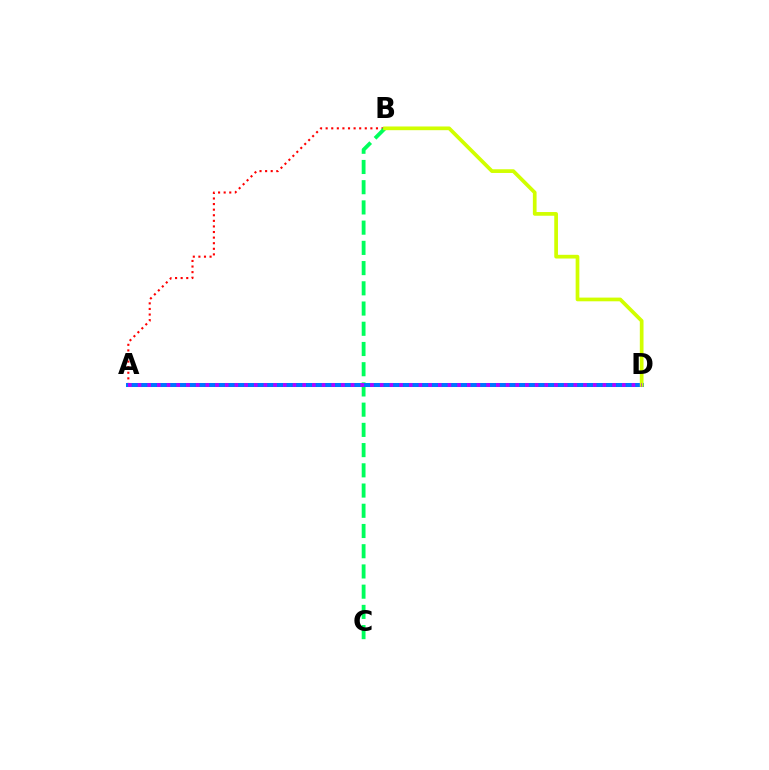{('A', 'B'): [{'color': '#ff0000', 'line_style': 'dotted', 'thickness': 1.52}], ('B', 'C'): [{'color': '#00ff5c', 'line_style': 'dashed', 'thickness': 2.75}], ('A', 'D'): [{'color': '#0074ff', 'line_style': 'solid', 'thickness': 2.89}, {'color': '#b900ff', 'line_style': 'dotted', 'thickness': 2.63}], ('B', 'D'): [{'color': '#d1ff00', 'line_style': 'solid', 'thickness': 2.67}]}